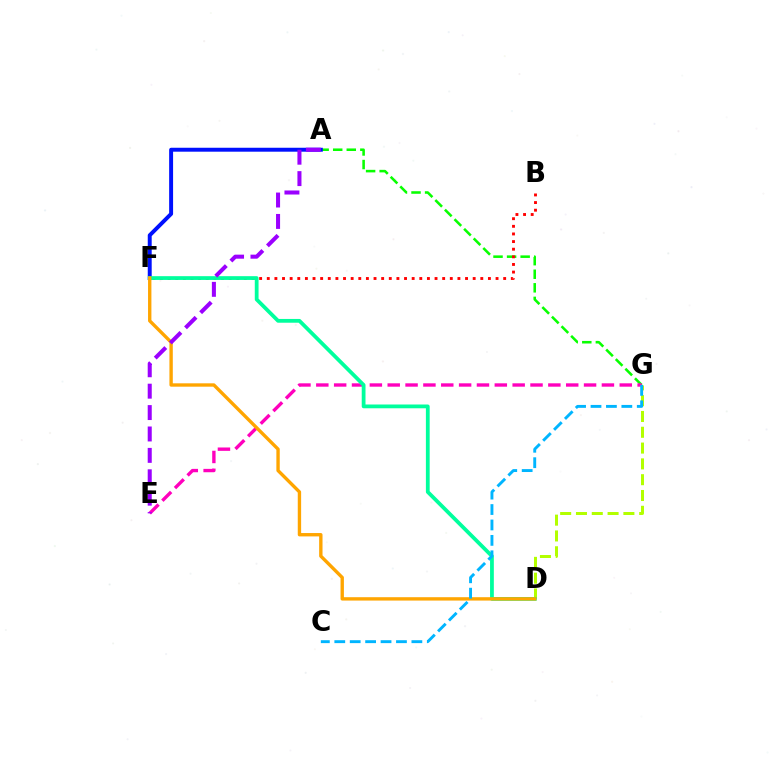{('A', 'G'): [{'color': '#08ff00', 'line_style': 'dashed', 'thickness': 1.84}], ('A', 'F'): [{'color': '#0010ff', 'line_style': 'solid', 'thickness': 2.84}], ('E', 'G'): [{'color': '#ff00bd', 'line_style': 'dashed', 'thickness': 2.42}], ('B', 'F'): [{'color': '#ff0000', 'line_style': 'dotted', 'thickness': 2.07}], ('D', 'G'): [{'color': '#b3ff00', 'line_style': 'dashed', 'thickness': 2.15}], ('D', 'F'): [{'color': '#00ff9d', 'line_style': 'solid', 'thickness': 2.72}, {'color': '#ffa500', 'line_style': 'solid', 'thickness': 2.43}], ('C', 'G'): [{'color': '#00b5ff', 'line_style': 'dashed', 'thickness': 2.09}], ('A', 'E'): [{'color': '#9b00ff', 'line_style': 'dashed', 'thickness': 2.91}]}